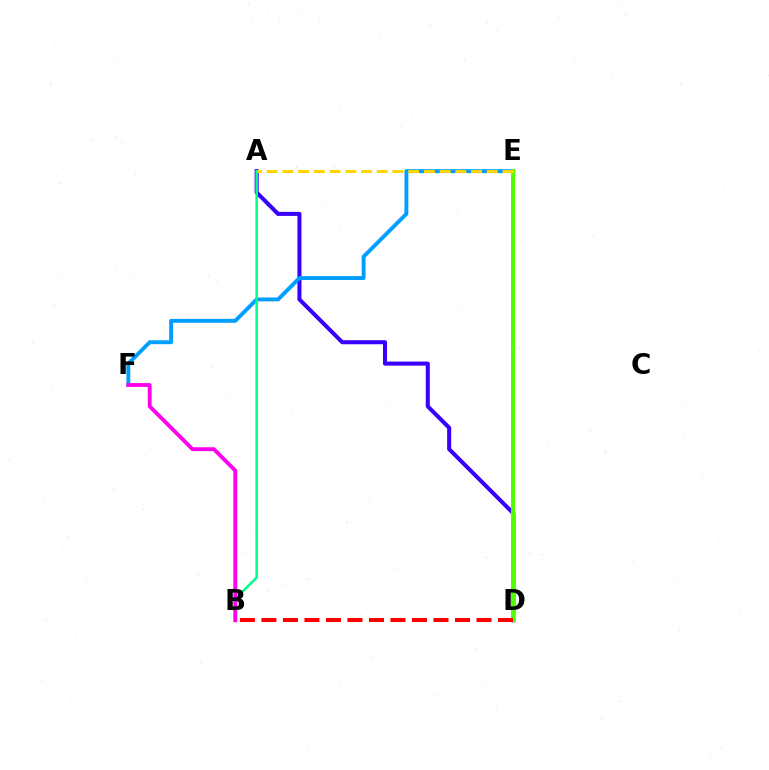{('A', 'D'): [{'color': '#3700ff', 'line_style': 'solid', 'thickness': 2.92}], ('E', 'F'): [{'color': '#009eff', 'line_style': 'solid', 'thickness': 2.8}], ('D', 'E'): [{'color': '#4fff00', 'line_style': 'solid', 'thickness': 2.89}], ('B', 'D'): [{'color': '#ff0000', 'line_style': 'dashed', 'thickness': 2.92}], ('A', 'B'): [{'color': '#00ff86', 'line_style': 'solid', 'thickness': 1.82}], ('A', 'E'): [{'color': '#ffd500', 'line_style': 'dashed', 'thickness': 2.14}], ('B', 'F'): [{'color': '#ff00ed', 'line_style': 'solid', 'thickness': 2.79}]}